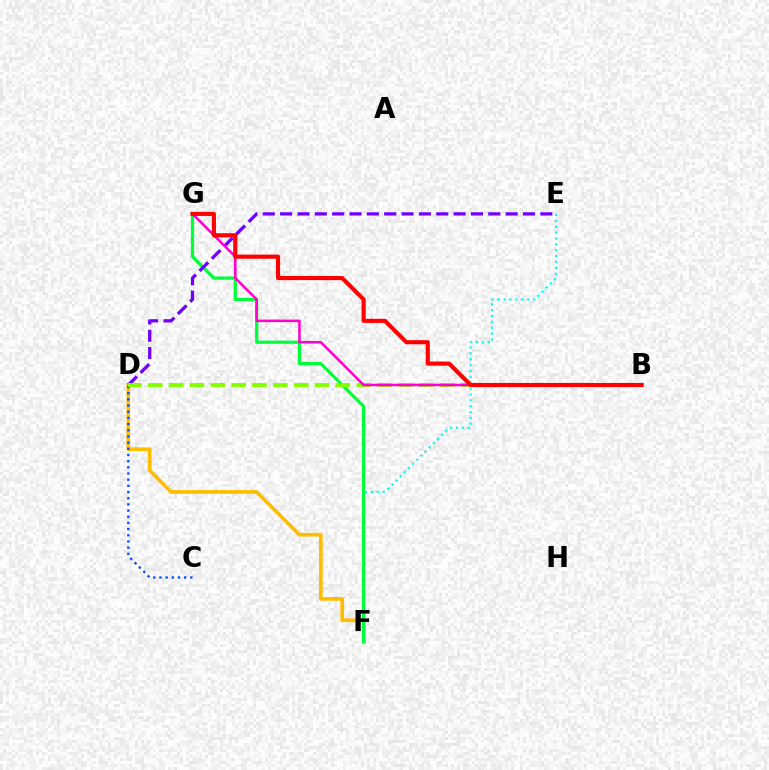{('D', 'F'): [{'color': '#ffbd00', 'line_style': 'solid', 'thickness': 2.66}], ('E', 'F'): [{'color': '#00fff6', 'line_style': 'dotted', 'thickness': 1.6}], ('F', 'G'): [{'color': '#00ff39', 'line_style': 'solid', 'thickness': 2.31}], ('D', 'E'): [{'color': '#7200ff', 'line_style': 'dashed', 'thickness': 2.36}], ('C', 'D'): [{'color': '#004bff', 'line_style': 'dotted', 'thickness': 1.68}], ('B', 'D'): [{'color': '#84ff00', 'line_style': 'dashed', 'thickness': 2.83}], ('B', 'G'): [{'color': '#ff00cf', 'line_style': 'solid', 'thickness': 1.83}, {'color': '#ff0000', 'line_style': 'solid', 'thickness': 2.96}]}